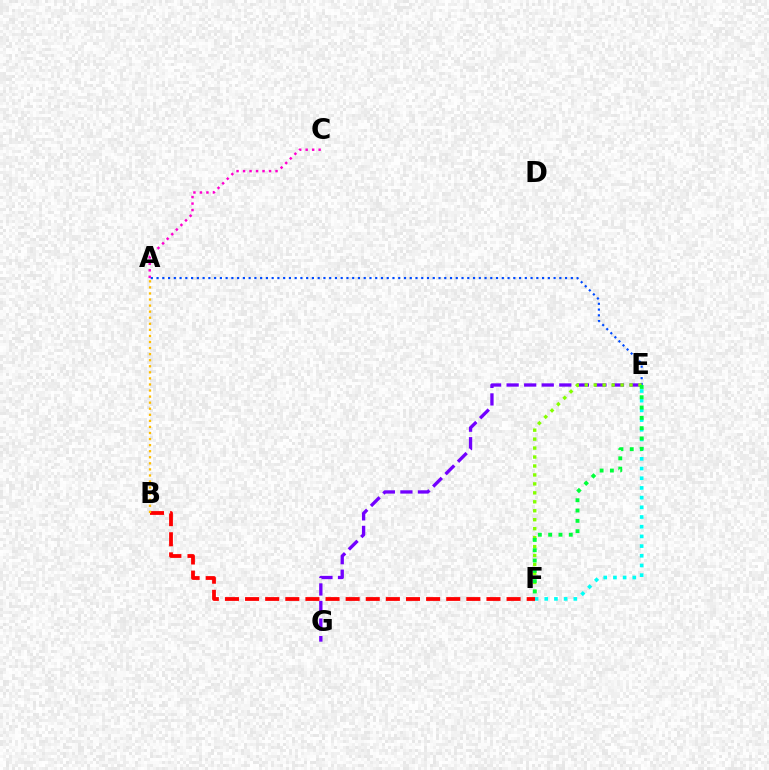{('A', 'E'): [{'color': '#004bff', 'line_style': 'dotted', 'thickness': 1.56}], ('E', 'G'): [{'color': '#7200ff', 'line_style': 'dashed', 'thickness': 2.39}], ('E', 'F'): [{'color': '#84ff00', 'line_style': 'dotted', 'thickness': 2.43}, {'color': '#00fff6', 'line_style': 'dotted', 'thickness': 2.63}, {'color': '#00ff39', 'line_style': 'dotted', 'thickness': 2.8}], ('B', 'F'): [{'color': '#ff0000', 'line_style': 'dashed', 'thickness': 2.73}], ('A', 'B'): [{'color': '#ffbd00', 'line_style': 'dotted', 'thickness': 1.65}], ('A', 'C'): [{'color': '#ff00cf', 'line_style': 'dotted', 'thickness': 1.77}]}